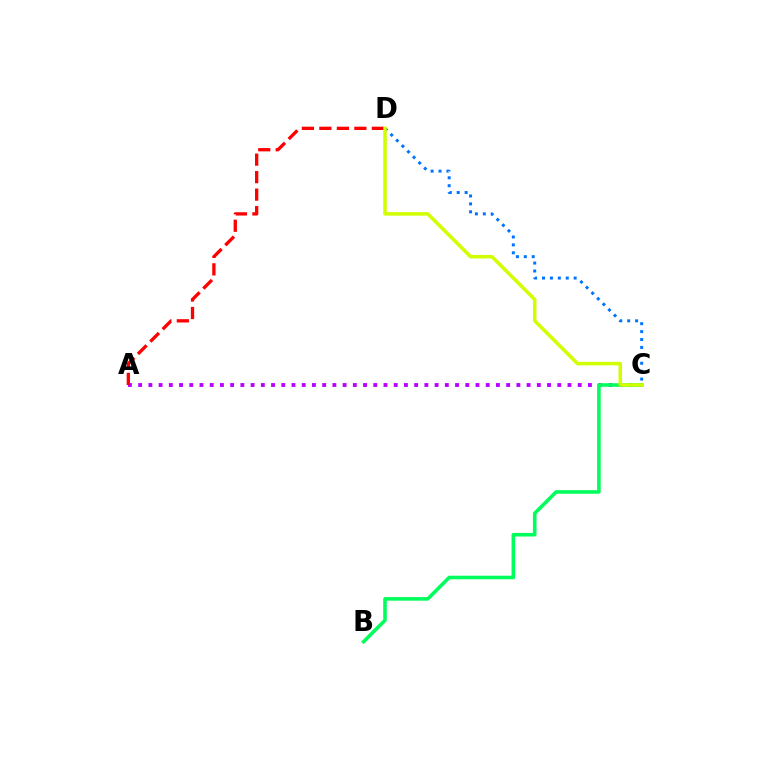{('A', 'C'): [{'color': '#b900ff', 'line_style': 'dotted', 'thickness': 2.78}], ('B', 'C'): [{'color': '#00ff5c', 'line_style': 'solid', 'thickness': 2.57}], ('A', 'D'): [{'color': '#ff0000', 'line_style': 'dashed', 'thickness': 2.38}], ('C', 'D'): [{'color': '#0074ff', 'line_style': 'dotted', 'thickness': 2.15}, {'color': '#d1ff00', 'line_style': 'solid', 'thickness': 2.54}]}